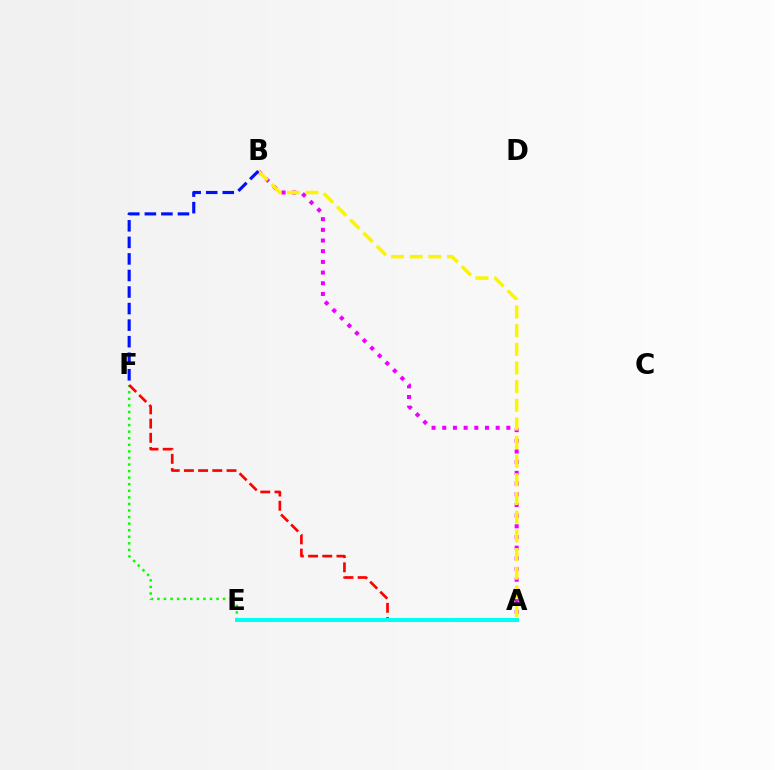{('E', 'F'): [{'color': '#08ff00', 'line_style': 'dotted', 'thickness': 1.78}], ('A', 'B'): [{'color': '#ee00ff', 'line_style': 'dotted', 'thickness': 2.9}, {'color': '#fcf500', 'line_style': 'dashed', 'thickness': 2.53}], ('A', 'F'): [{'color': '#ff0000', 'line_style': 'dashed', 'thickness': 1.93}], ('B', 'F'): [{'color': '#0010ff', 'line_style': 'dashed', 'thickness': 2.25}], ('A', 'E'): [{'color': '#00fff6', 'line_style': 'solid', 'thickness': 2.86}]}